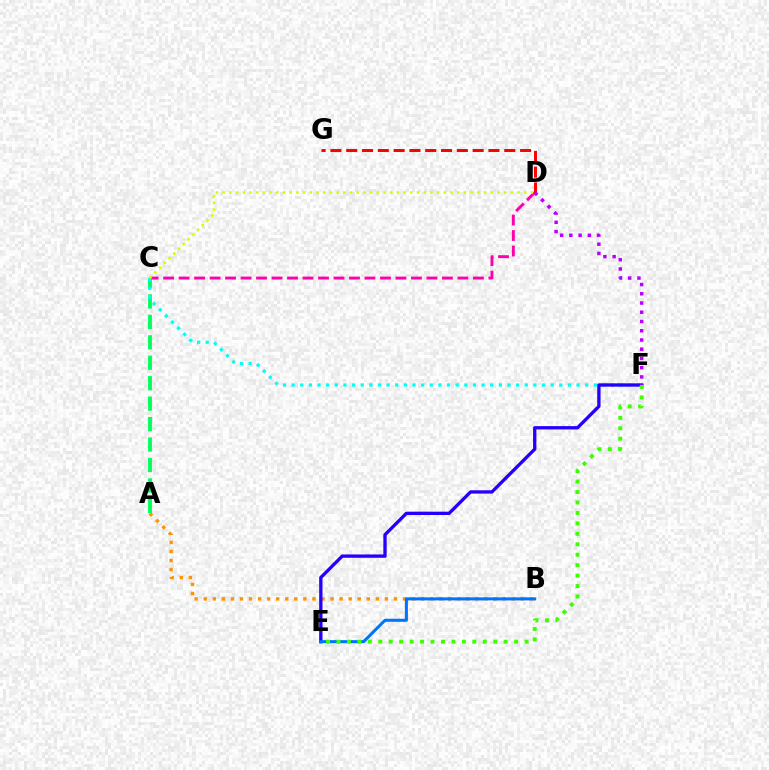{('A', 'B'): [{'color': '#ff9400', 'line_style': 'dotted', 'thickness': 2.46}], ('A', 'C'): [{'color': '#00ff5c', 'line_style': 'dashed', 'thickness': 2.78}], ('C', 'D'): [{'color': '#ff00ac', 'line_style': 'dashed', 'thickness': 2.1}, {'color': '#d1ff00', 'line_style': 'dotted', 'thickness': 1.82}], ('C', 'F'): [{'color': '#00fff6', 'line_style': 'dotted', 'thickness': 2.35}], ('E', 'F'): [{'color': '#2500ff', 'line_style': 'solid', 'thickness': 2.39}, {'color': '#3dff00', 'line_style': 'dotted', 'thickness': 2.84}], ('D', 'G'): [{'color': '#ff0000', 'line_style': 'dashed', 'thickness': 2.15}], ('D', 'F'): [{'color': '#b900ff', 'line_style': 'dotted', 'thickness': 2.51}], ('B', 'E'): [{'color': '#0074ff', 'line_style': 'solid', 'thickness': 2.19}]}